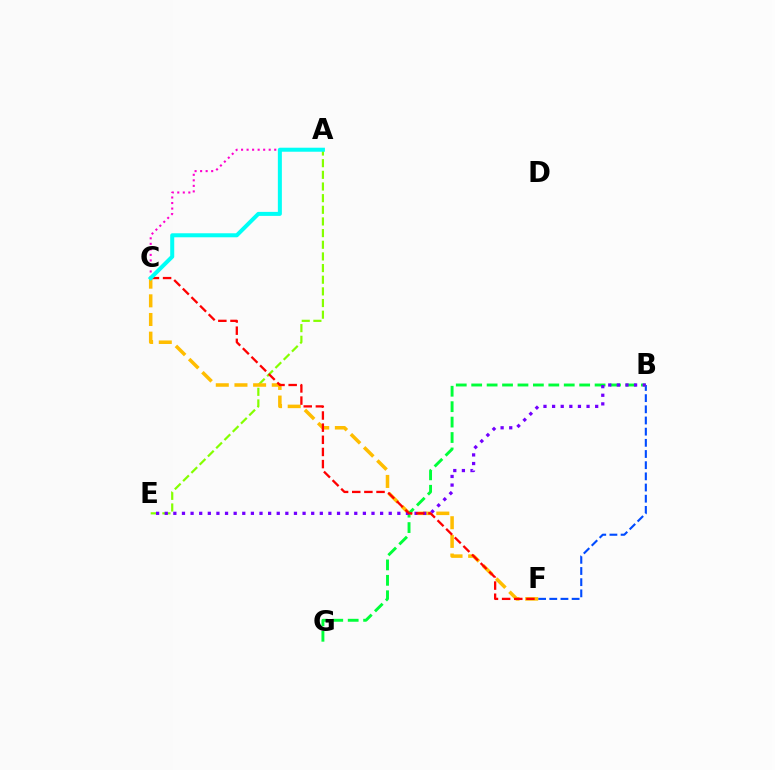{('A', 'C'): [{'color': '#ff00cf', 'line_style': 'dotted', 'thickness': 1.5}, {'color': '#00fff6', 'line_style': 'solid', 'thickness': 2.89}], ('A', 'E'): [{'color': '#84ff00', 'line_style': 'dashed', 'thickness': 1.58}], ('B', 'F'): [{'color': '#004bff', 'line_style': 'dashed', 'thickness': 1.52}], ('C', 'F'): [{'color': '#ffbd00', 'line_style': 'dashed', 'thickness': 2.54}, {'color': '#ff0000', 'line_style': 'dashed', 'thickness': 1.65}], ('B', 'G'): [{'color': '#00ff39', 'line_style': 'dashed', 'thickness': 2.1}], ('B', 'E'): [{'color': '#7200ff', 'line_style': 'dotted', 'thickness': 2.34}]}